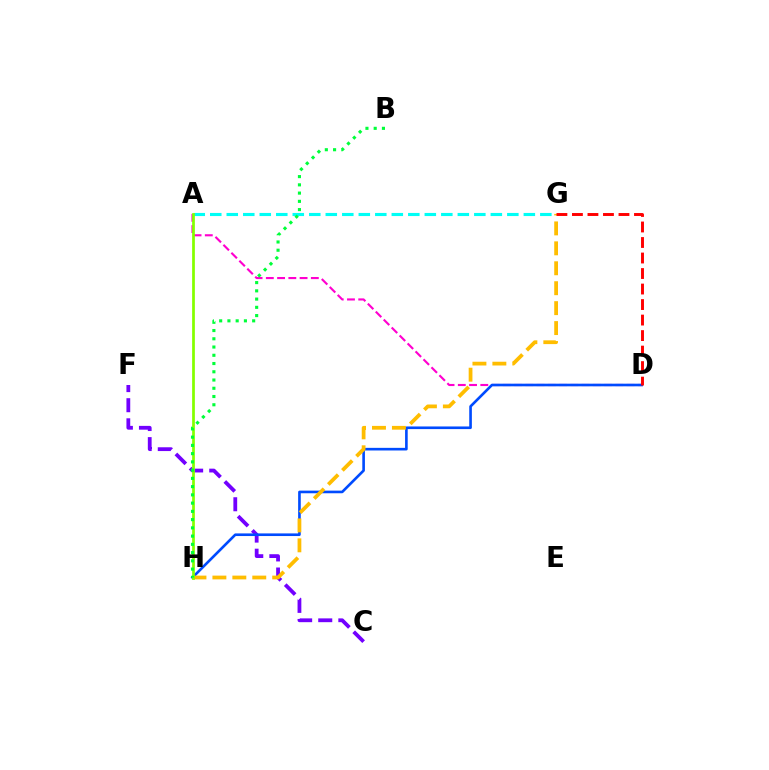{('C', 'F'): [{'color': '#7200ff', 'line_style': 'dashed', 'thickness': 2.73}], ('A', 'D'): [{'color': '#ff00cf', 'line_style': 'dashed', 'thickness': 1.53}], ('A', 'G'): [{'color': '#00fff6', 'line_style': 'dashed', 'thickness': 2.24}], ('D', 'H'): [{'color': '#004bff', 'line_style': 'solid', 'thickness': 1.9}], ('G', 'H'): [{'color': '#ffbd00', 'line_style': 'dashed', 'thickness': 2.71}], ('D', 'G'): [{'color': '#ff0000', 'line_style': 'dashed', 'thickness': 2.11}], ('A', 'H'): [{'color': '#84ff00', 'line_style': 'solid', 'thickness': 1.97}], ('B', 'H'): [{'color': '#00ff39', 'line_style': 'dotted', 'thickness': 2.24}]}